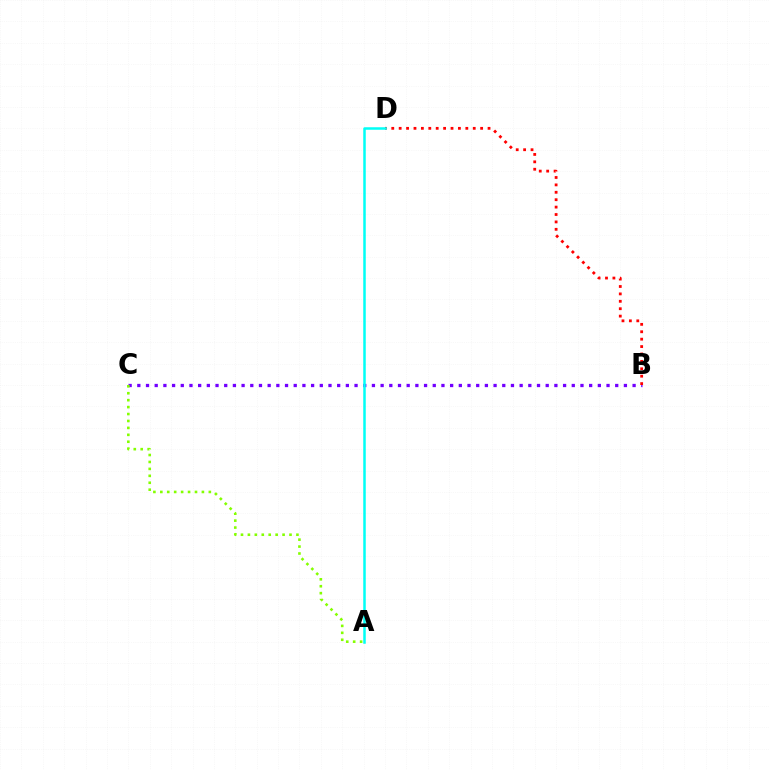{('B', 'C'): [{'color': '#7200ff', 'line_style': 'dotted', 'thickness': 2.36}], ('A', 'C'): [{'color': '#84ff00', 'line_style': 'dotted', 'thickness': 1.88}], ('B', 'D'): [{'color': '#ff0000', 'line_style': 'dotted', 'thickness': 2.01}], ('A', 'D'): [{'color': '#00fff6', 'line_style': 'solid', 'thickness': 1.8}]}